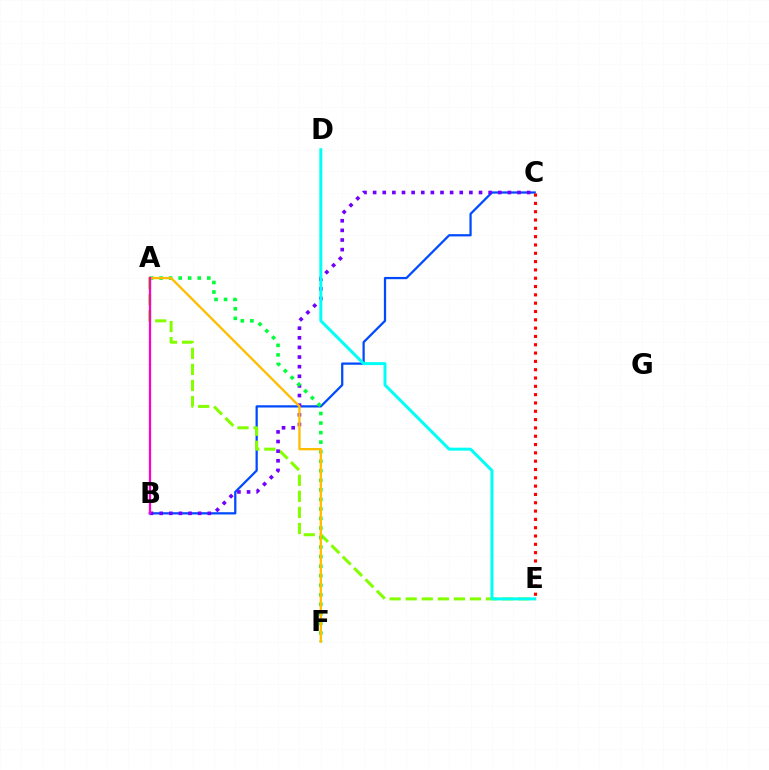{('B', 'C'): [{'color': '#004bff', 'line_style': 'solid', 'thickness': 1.62}, {'color': '#7200ff', 'line_style': 'dotted', 'thickness': 2.62}], ('A', 'E'): [{'color': '#84ff00', 'line_style': 'dashed', 'thickness': 2.18}], ('A', 'F'): [{'color': '#00ff39', 'line_style': 'dotted', 'thickness': 2.59}, {'color': '#ffbd00', 'line_style': 'solid', 'thickness': 1.67}], ('A', 'B'): [{'color': '#ff00cf', 'line_style': 'solid', 'thickness': 1.62}], ('C', 'E'): [{'color': '#ff0000', 'line_style': 'dotted', 'thickness': 2.26}], ('D', 'E'): [{'color': '#00fff6', 'line_style': 'solid', 'thickness': 2.15}]}